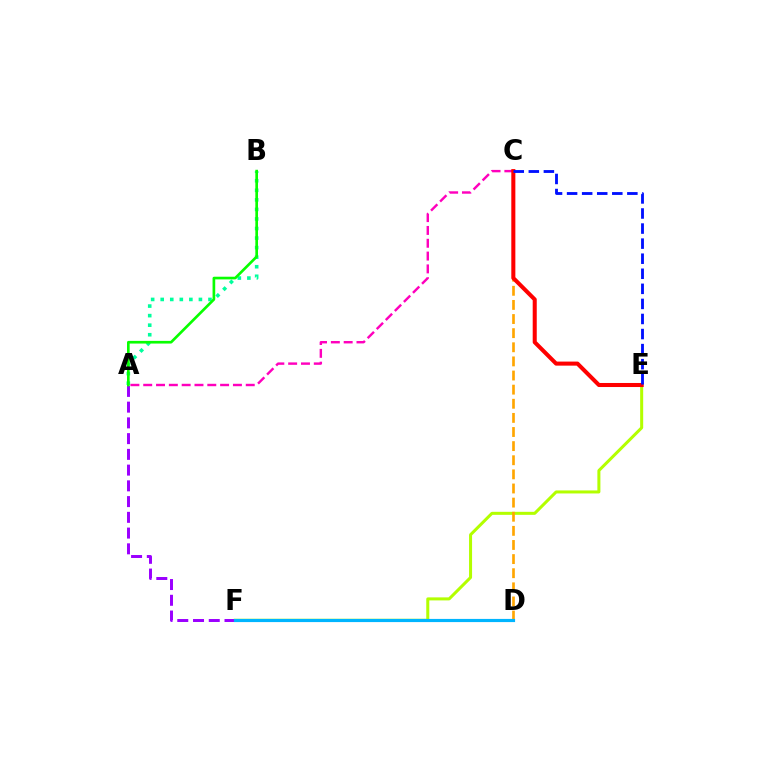{('A', 'B'): [{'color': '#00ff9d', 'line_style': 'dotted', 'thickness': 2.6}, {'color': '#08ff00', 'line_style': 'solid', 'thickness': 1.92}], ('E', 'F'): [{'color': '#b3ff00', 'line_style': 'solid', 'thickness': 2.18}], ('A', 'F'): [{'color': '#9b00ff', 'line_style': 'dashed', 'thickness': 2.14}], ('C', 'D'): [{'color': '#ffa500', 'line_style': 'dashed', 'thickness': 1.92}], ('A', 'C'): [{'color': '#ff00bd', 'line_style': 'dashed', 'thickness': 1.74}], ('C', 'E'): [{'color': '#ff0000', 'line_style': 'solid', 'thickness': 2.91}, {'color': '#0010ff', 'line_style': 'dashed', 'thickness': 2.05}], ('D', 'F'): [{'color': '#00b5ff', 'line_style': 'solid', 'thickness': 2.28}]}